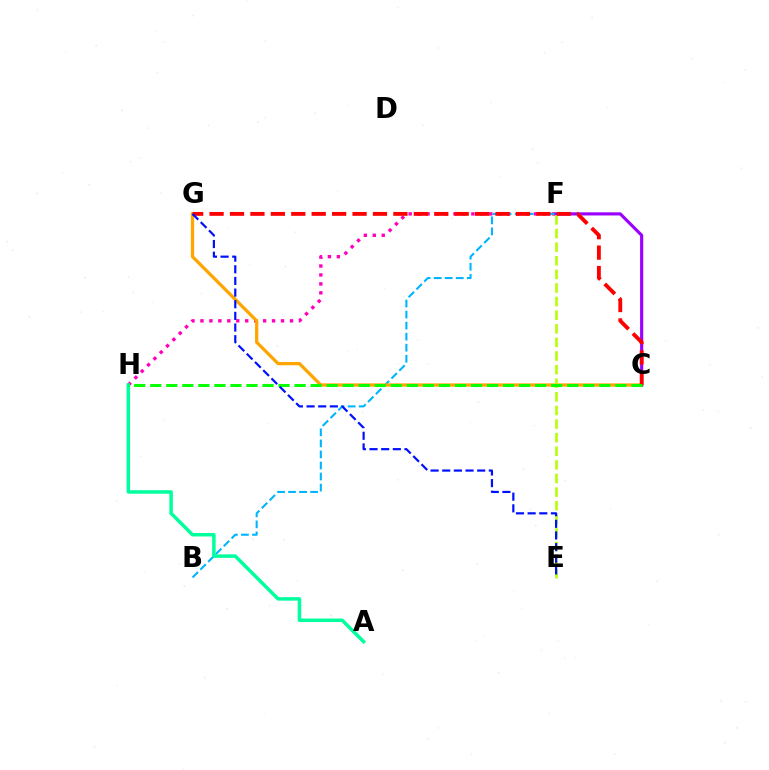{('F', 'H'): [{'color': '#ff00bd', 'line_style': 'dotted', 'thickness': 2.43}], ('B', 'F'): [{'color': '#00b5ff', 'line_style': 'dashed', 'thickness': 1.5}], ('C', 'G'): [{'color': '#ffa500', 'line_style': 'solid', 'thickness': 2.35}, {'color': '#ff0000', 'line_style': 'dashed', 'thickness': 2.77}], ('C', 'F'): [{'color': '#9b00ff', 'line_style': 'solid', 'thickness': 2.27}], ('A', 'H'): [{'color': '#00ff9d', 'line_style': 'solid', 'thickness': 2.51}], ('E', 'F'): [{'color': '#b3ff00', 'line_style': 'dashed', 'thickness': 1.85}], ('C', 'H'): [{'color': '#08ff00', 'line_style': 'dashed', 'thickness': 2.18}], ('E', 'G'): [{'color': '#0010ff', 'line_style': 'dashed', 'thickness': 1.58}]}